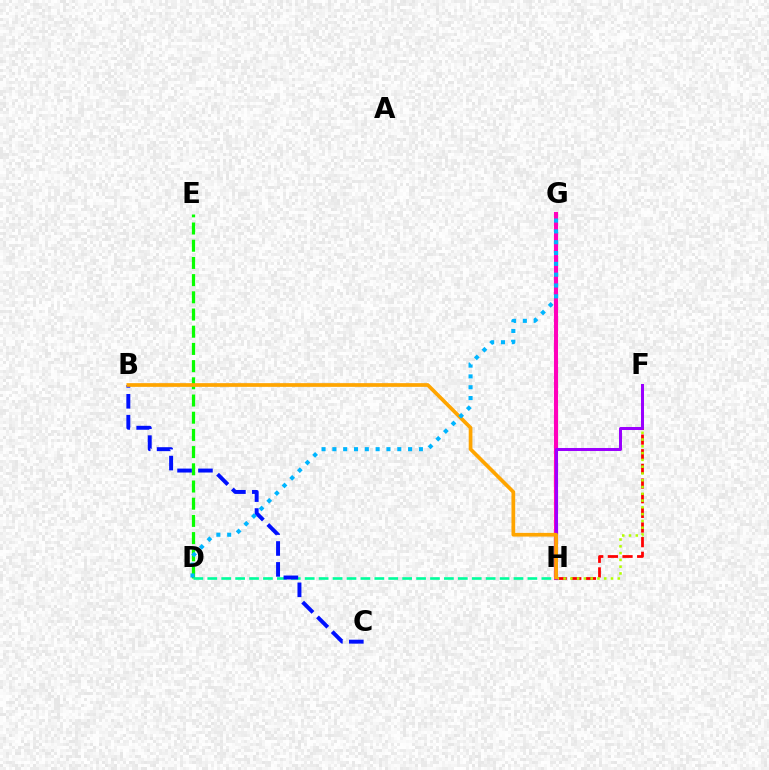{('F', 'H'): [{'color': '#ff0000', 'line_style': 'dashed', 'thickness': 1.99}, {'color': '#b3ff00', 'line_style': 'dotted', 'thickness': 1.84}, {'color': '#9b00ff', 'line_style': 'solid', 'thickness': 2.17}], ('G', 'H'): [{'color': '#ff00bd', 'line_style': 'solid', 'thickness': 2.95}], ('D', 'E'): [{'color': '#08ff00', 'line_style': 'dashed', 'thickness': 2.34}], ('D', 'H'): [{'color': '#00ff9d', 'line_style': 'dashed', 'thickness': 1.89}], ('B', 'C'): [{'color': '#0010ff', 'line_style': 'dashed', 'thickness': 2.84}], ('B', 'H'): [{'color': '#ffa500', 'line_style': 'solid', 'thickness': 2.67}], ('D', 'G'): [{'color': '#00b5ff', 'line_style': 'dotted', 'thickness': 2.94}]}